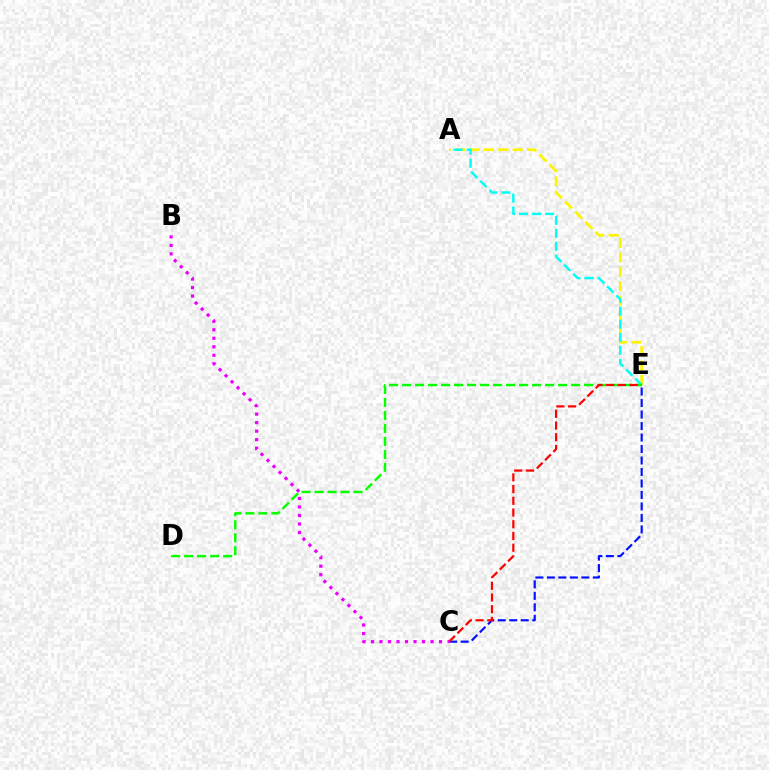{('C', 'E'): [{'color': '#0010ff', 'line_style': 'dashed', 'thickness': 1.56}, {'color': '#ff0000', 'line_style': 'dashed', 'thickness': 1.59}], ('A', 'E'): [{'color': '#fcf500', 'line_style': 'dashed', 'thickness': 1.96}, {'color': '#00fff6', 'line_style': 'dashed', 'thickness': 1.77}], ('D', 'E'): [{'color': '#08ff00', 'line_style': 'dashed', 'thickness': 1.77}], ('B', 'C'): [{'color': '#ee00ff', 'line_style': 'dotted', 'thickness': 2.31}]}